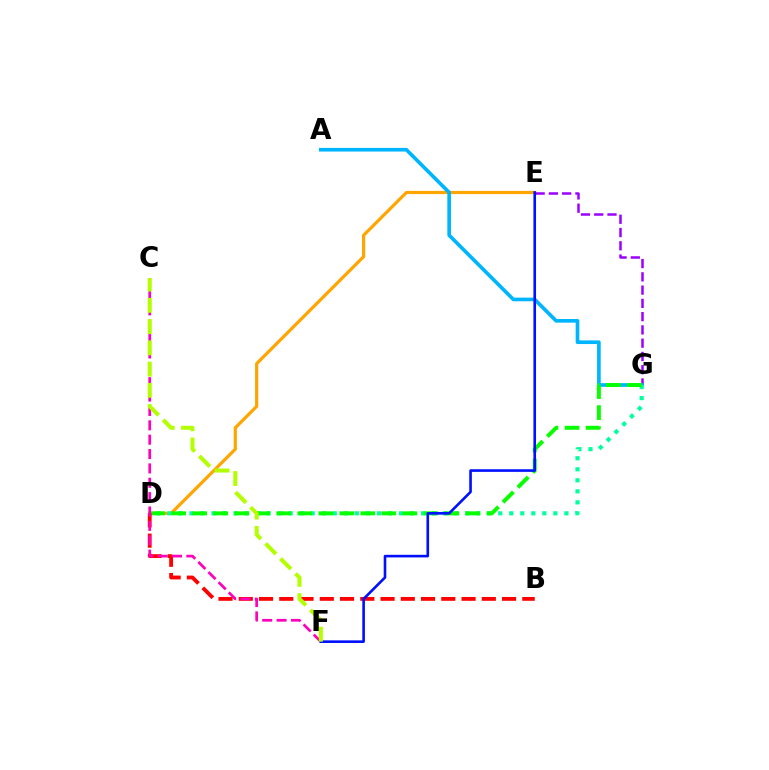{('D', 'E'): [{'color': '#ffa500', 'line_style': 'solid', 'thickness': 2.3}], ('E', 'G'): [{'color': '#9b00ff', 'line_style': 'dashed', 'thickness': 1.8}], ('A', 'G'): [{'color': '#00b5ff', 'line_style': 'solid', 'thickness': 2.63}], ('D', 'G'): [{'color': '#00ff9d', 'line_style': 'dotted', 'thickness': 3.0}, {'color': '#08ff00', 'line_style': 'dashed', 'thickness': 2.85}], ('B', 'D'): [{'color': '#ff0000', 'line_style': 'dashed', 'thickness': 2.75}], ('C', 'F'): [{'color': '#ff00bd', 'line_style': 'dashed', 'thickness': 1.95}, {'color': '#b3ff00', 'line_style': 'dashed', 'thickness': 2.89}], ('E', 'F'): [{'color': '#0010ff', 'line_style': 'solid', 'thickness': 1.89}]}